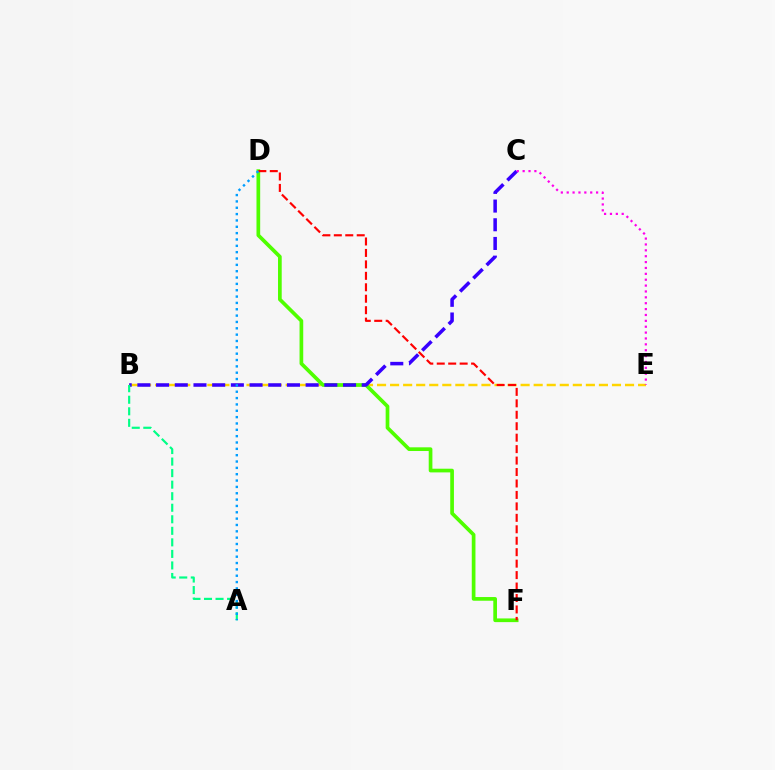{('B', 'E'): [{'color': '#ffd500', 'line_style': 'dashed', 'thickness': 1.77}], ('D', 'F'): [{'color': '#4fff00', 'line_style': 'solid', 'thickness': 2.66}, {'color': '#ff0000', 'line_style': 'dashed', 'thickness': 1.56}], ('B', 'C'): [{'color': '#3700ff', 'line_style': 'dashed', 'thickness': 2.54}], ('A', 'B'): [{'color': '#00ff86', 'line_style': 'dashed', 'thickness': 1.57}], ('C', 'E'): [{'color': '#ff00ed', 'line_style': 'dotted', 'thickness': 1.6}], ('A', 'D'): [{'color': '#009eff', 'line_style': 'dotted', 'thickness': 1.72}]}